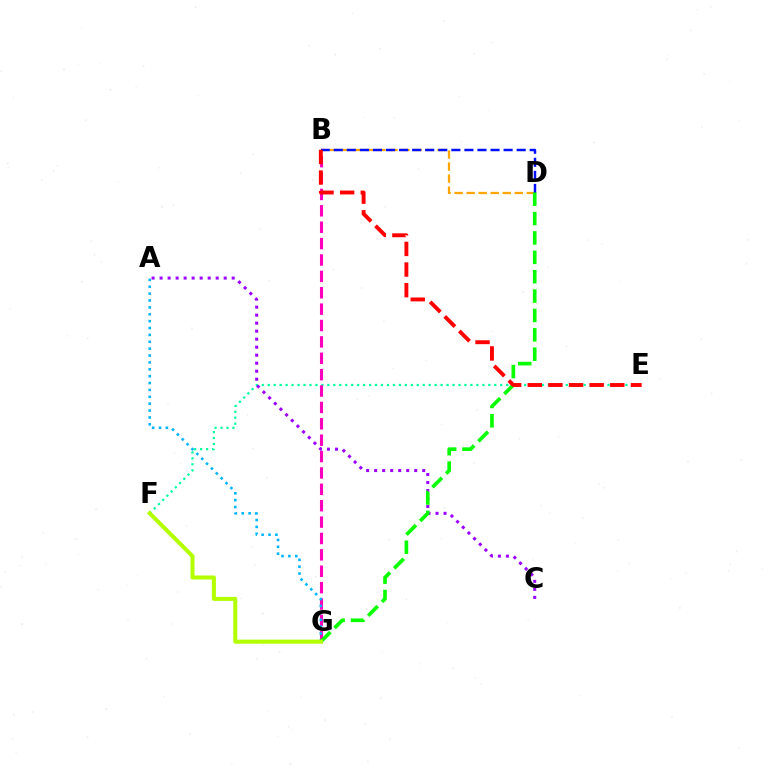{('E', 'F'): [{'color': '#00ff9d', 'line_style': 'dotted', 'thickness': 1.62}], ('B', 'G'): [{'color': '#ff00bd', 'line_style': 'dashed', 'thickness': 2.23}], ('A', 'C'): [{'color': '#9b00ff', 'line_style': 'dotted', 'thickness': 2.18}], ('B', 'D'): [{'color': '#ffa500', 'line_style': 'dashed', 'thickness': 1.63}, {'color': '#0010ff', 'line_style': 'dashed', 'thickness': 1.77}], ('A', 'G'): [{'color': '#00b5ff', 'line_style': 'dotted', 'thickness': 1.87}], ('D', 'G'): [{'color': '#08ff00', 'line_style': 'dashed', 'thickness': 2.63}], ('B', 'E'): [{'color': '#ff0000', 'line_style': 'dashed', 'thickness': 2.8}], ('F', 'G'): [{'color': '#b3ff00', 'line_style': 'solid', 'thickness': 2.92}]}